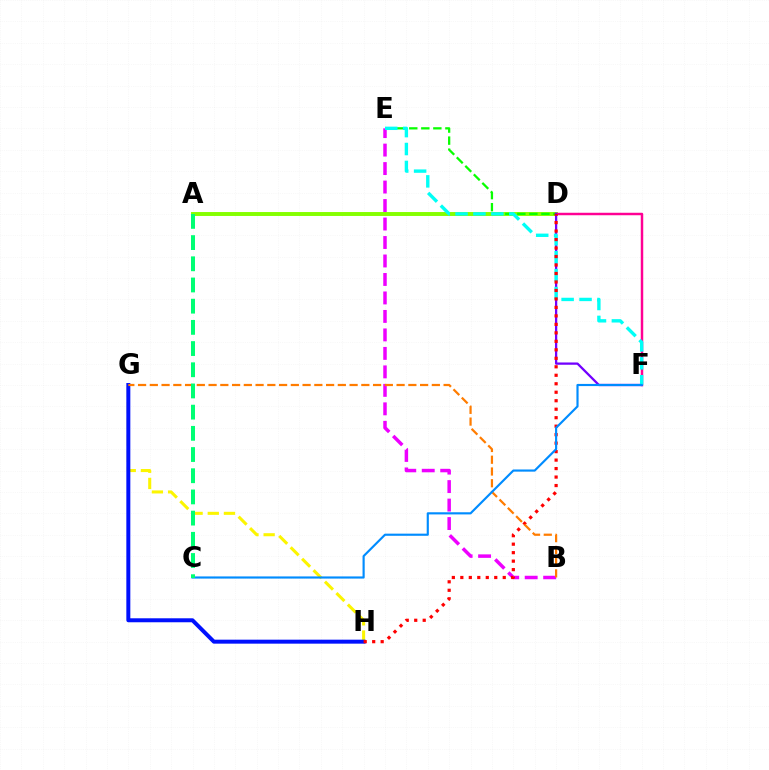{('A', 'D'): [{'color': '#84ff00', 'line_style': 'solid', 'thickness': 2.83}], ('D', 'E'): [{'color': '#08ff00', 'line_style': 'dashed', 'thickness': 1.64}], ('G', 'H'): [{'color': '#fcf500', 'line_style': 'dashed', 'thickness': 2.2}, {'color': '#0010ff', 'line_style': 'solid', 'thickness': 2.86}], ('D', 'F'): [{'color': '#ff0094', 'line_style': 'solid', 'thickness': 1.78}, {'color': '#7200ff', 'line_style': 'solid', 'thickness': 1.64}], ('B', 'E'): [{'color': '#ee00ff', 'line_style': 'dashed', 'thickness': 2.51}], ('E', 'F'): [{'color': '#00fff6', 'line_style': 'dashed', 'thickness': 2.43}], ('D', 'H'): [{'color': '#ff0000', 'line_style': 'dotted', 'thickness': 2.3}], ('B', 'G'): [{'color': '#ff7c00', 'line_style': 'dashed', 'thickness': 1.6}], ('C', 'F'): [{'color': '#008cff', 'line_style': 'solid', 'thickness': 1.55}], ('A', 'C'): [{'color': '#00ff74', 'line_style': 'dashed', 'thickness': 2.88}]}